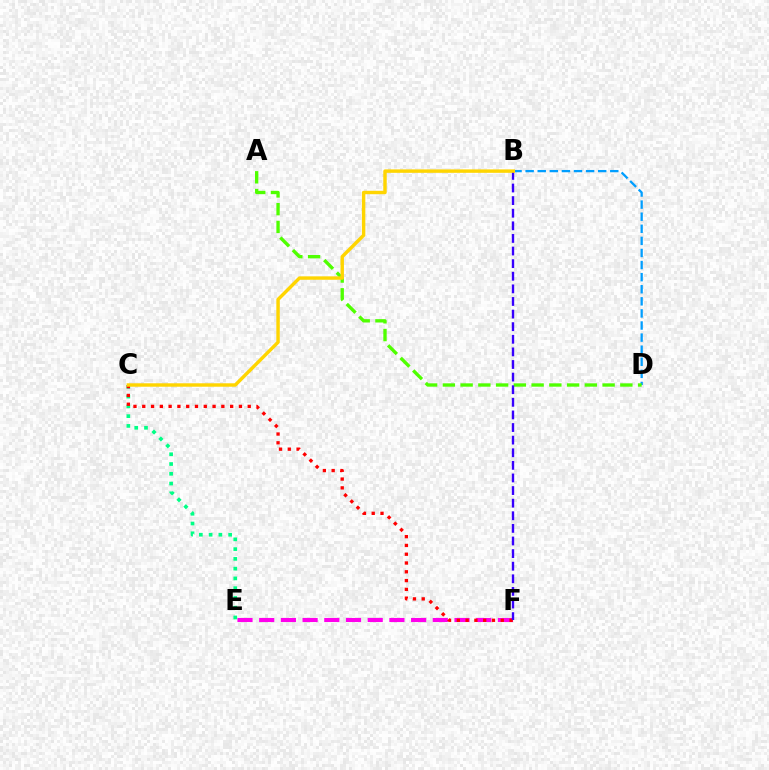{('E', 'F'): [{'color': '#ff00ed', 'line_style': 'dashed', 'thickness': 2.95}], ('B', 'D'): [{'color': '#009eff', 'line_style': 'dashed', 'thickness': 1.64}], ('C', 'E'): [{'color': '#00ff86', 'line_style': 'dotted', 'thickness': 2.65}], ('A', 'D'): [{'color': '#4fff00', 'line_style': 'dashed', 'thickness': 2.41}], ('C', 'F'): [{'color': '#ff0000', 'line_style': 'dotted', 'thickness': 2.39}], ('B', 'F'): [{'color': '#3700ff', 'line_style': 'dashed', 'thickness': 1.71}], ('B', 'C'): [{'color': '#ffd500', 'line_style': 'solid', 'thickness': 2.47}]}